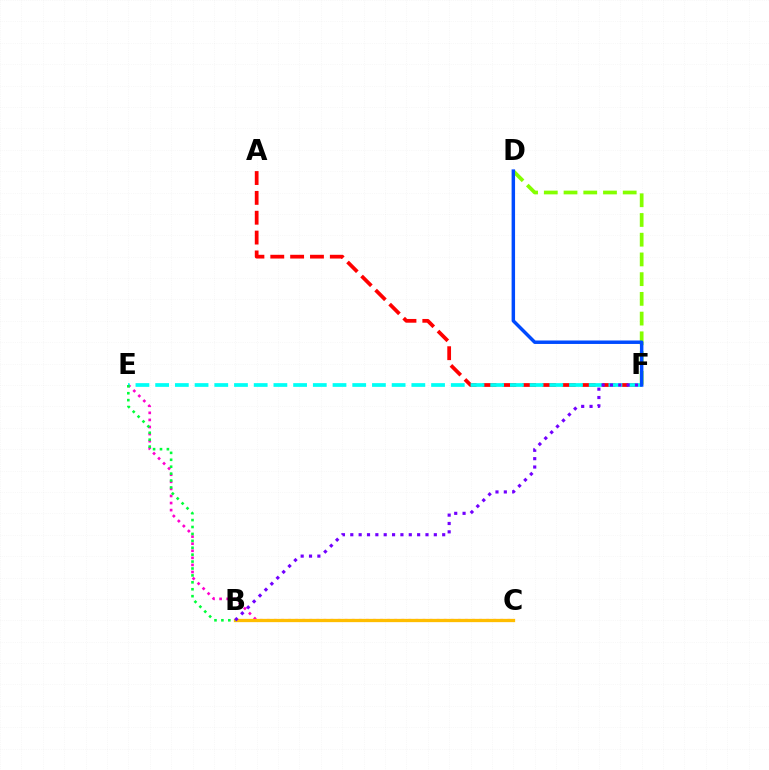{('A', 'F'): [{'color': '#ff0000', 'line_style': 'dashed', 'thickness': 2.7}], ('C', 'E'): [{'color': '#ff00cf', 'line_style': 'dotted', 'thickness': 1.92}], ('E', 'F'): [{'color': '#00fff6', 'line_style': 'dashed', 'thickness': 2.68}], ('B', 'C'): [{'color': '#ffbd00', 'line_style': 'solid', 'thickness': 2.37}], ('D', 'F'): [{'color': '#84ff00', 'line_style': 'dashed', 'thickness': 2.68}, {'color': '#004bff', 'line_style': 'solid', 'thickness': 2.49}], ('B', 'E'): [{'color': '#00ff39', 'line_style': 'dotted', 'thickness': 1.88}], ('B', 'F'): [{'color': '#7200ff', 'line_style': 'dotted', 'thickness': 2.27}]}